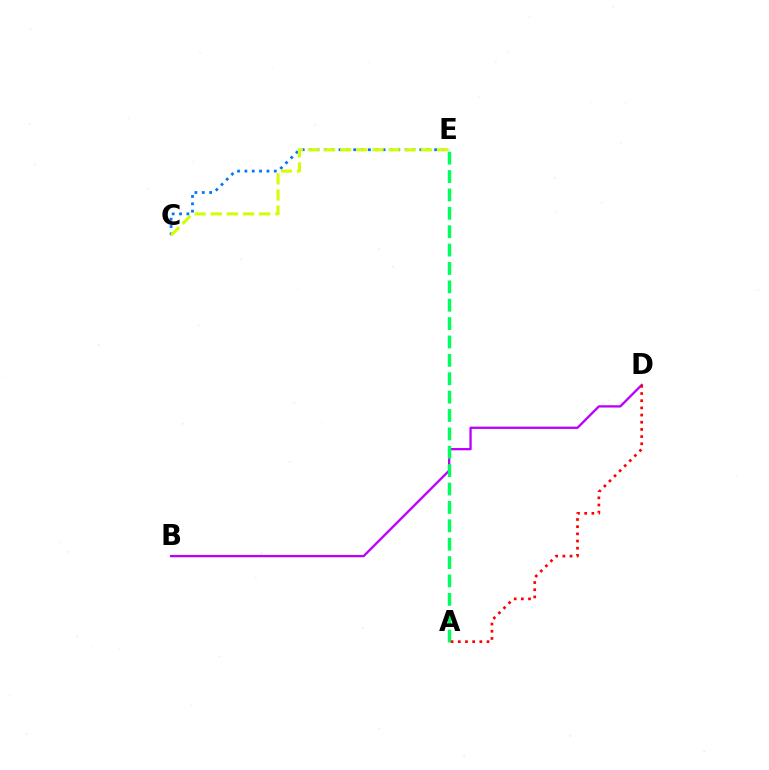{('B', 'D'): [{'color': '#b900ff', 'line_style': 'solid', 'thickness': 1.65}], ('C', 'E'): [{'color': '#0074ff', 'line_style': 'dotted', 'thickness': 2.0}, {'color': '#d1ff00', 'line_style': 'dashed', 'thickness': 2.19}], ('A', 'E'): [{'color': '#00ff5c', 'line_style': 'dashed', 'thickness': 2.5}], ('A', 'D'): [{'color': '#ff0000', 'line_style': 'dotted', 'thickness': 1.95}]}